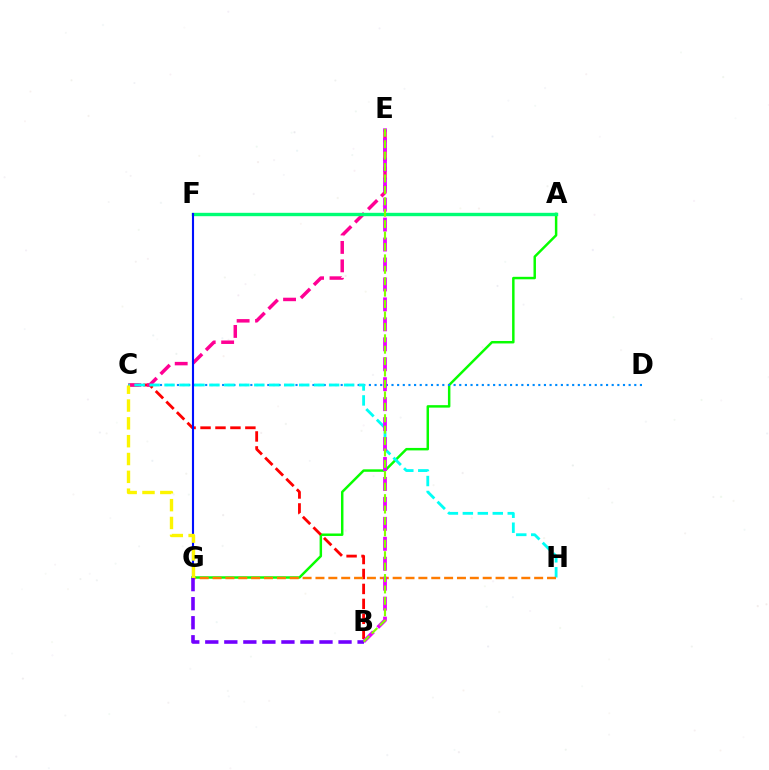{('A', 'G'): [{'color': '#08ff00', 'line_style': 'solid', 'thickness': 1.78}], ('B', 'C'): [{'color': '#ff0000', 'line_style': 'dashed', 'thickness': 2.03}], ('C', 'D'): [{'color': '#008cff', 'line_style': 'dotted', 'thickness': 1.53}], ('C', 'E'): [{'color': '#ff0094', 'line_style': 'dashed', 'thickness': 2.5}], ('C', 'H'): [{'color': '#00fff6', 'line_style': 'dashed', 'thickness': 2.03}], ('A', 'F'): [{'color': '#00ff74', 'line_style': 'solid', 'thickness': 2.43}], ('G', 'H'): [{'color': '#ff7c00', 'line_style': 'dashed', 'thickness': 1.75}], ('B', 'E'): [{'color': '#ee00ff', 'line_style': 'dashed', 'thickness': 2.71}, {'color': '#84ff00', 'line_style': 'dashed', 'thickness': 1.55}], ('F', 'G'): [{'color': '#0010ff', 'line_style': 'solid', 'thickness': 1.52}], ('C', 'G'): [{'color': '#fcf500', 'line_style': 'dashed', 'thickness': 2.42}], ('B', 'G'): [{'color': '#7200ff', 'line_style': 'dashed', 'thickness': 2.59}]}